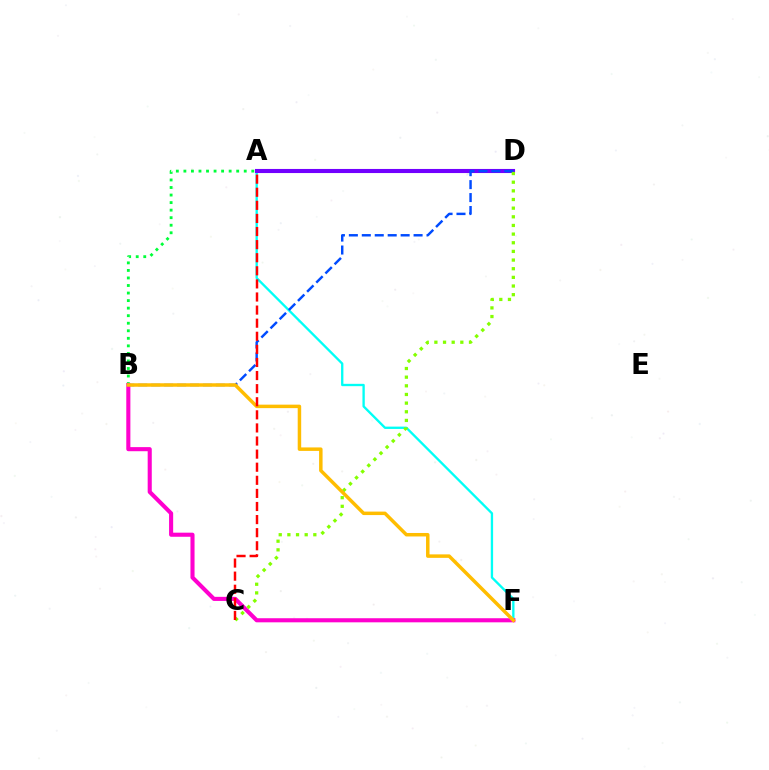{('A', 'F'): [{'color': '#00fff6', 'line_style': 'solid', 'thickness': 1.68}], ('A', 'B'): [{'color': '#00ff39', 'line_style': 'dotted', 'thickness': 2.05}], ('A', 'D'): [{'color': '#7200ff', 'line_style': 'solid', 'thickness': 2.95}], ('B', 'D'): [{'color': '#004bff', 'line_style': 'dashed', 'thickness': 1.76}], ('B', 'F'): [{'color': '#ff00cf', 'line_style': 'solid', 'thickness': 2.95}, {'color': '#ffbd00', 'line_style': 'solid', 'thickness': 2.51}], ('C', 'D'): [{'color': '#84ff00', 'line_style': 'dotted', 'thickness': 2.35}], ('A', 'C'): [{'color': '#ff0000', 'line_style': 'dashed', 'thickness': 1.78}]}